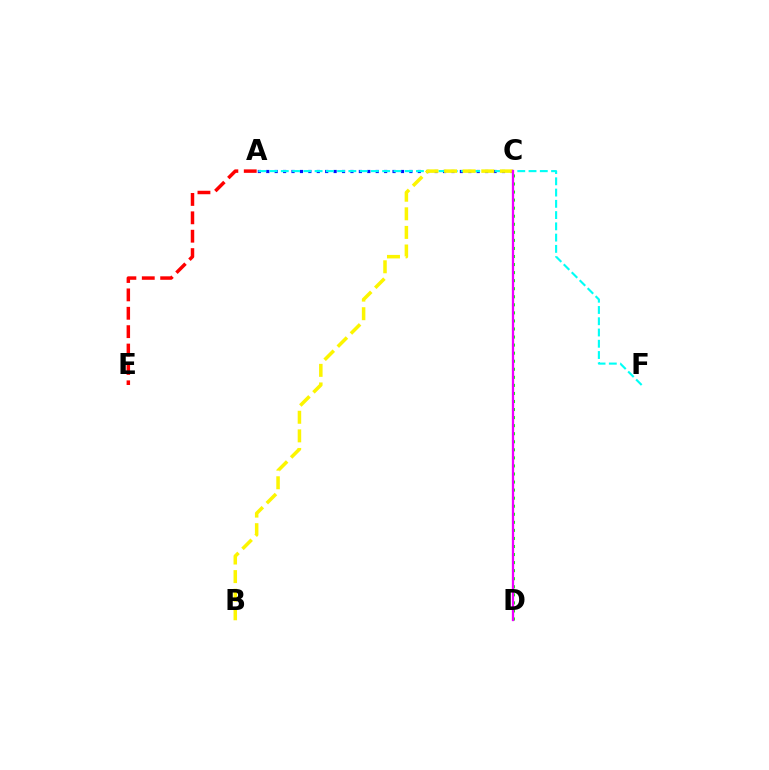{('A', 'C'): [{'color': '#0010ff', 'line_style': 'dotted', 'thickness': 2.29}], ('A', 'F'): [{'color': '#00fff6', 'line_style': 'dashed', 'thickness': 1.53}], ('B', 'C'): [{'color': '#fcf500', 'line_style': 'dashed', 'thickness': 2.53}], ('C', 'D'): [{'color': '#08ff00', 'line_style': 'dotted', 'thickness': 2.19}, {'color': '#ee00ff', 'line_style': 'solid', 'thickness': 1.63}], ('A', 'E'): [{'color': '#ff0000', 'line_style': 'dashed', 'thickness': 2.5}]}